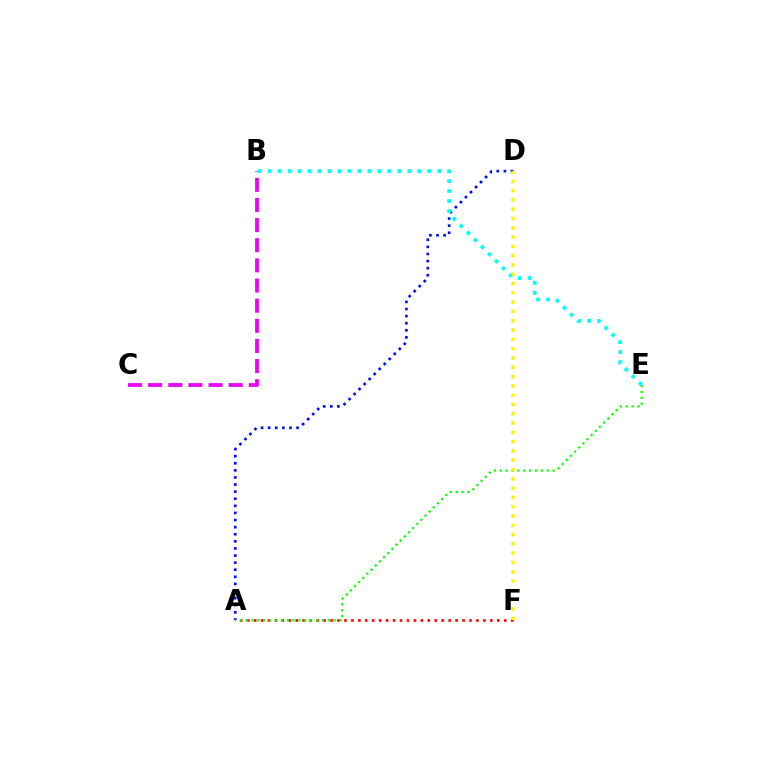{('B', 'C'): [{'color': '#ee00ff', 'line_style': 'dashed', 'thickness': 2.73}], ('A', 'F'): [{'color': '#ff0000', 'line_style': 'dotted', 'thickness': 1.89}], ('A', 'D'): [{'color': '#0010ff', 'line_style': 'dotted', 'thickness': 1.93}], ('A', 'E'): [{'color': '#08ff00', 'line_style': 'dotted', 'thickness': 1.59}], ('B', 'E'): [{'color': '#00fff6', 'line_style': 'dotted', 'thickness': 2.71}], ('D', 'F'): [{'color': '#fcf500', 'line_style': 'dotted', 'thickness': 2.53}]}